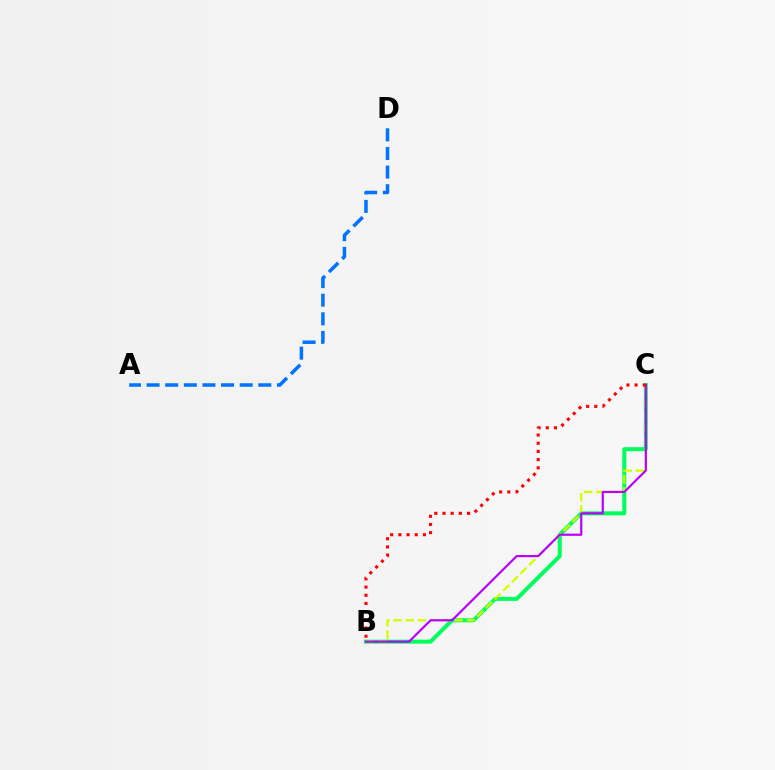{('B', 'C'): [{'color': '#00ff5c', 'line_style': 'solid', 'thickness': 2.89}, {'color': '#d1ff00', 'line_style': 'dashed', 'thickness': 1.66}, {'color': '#b900ff', 'line_style': 'solid', 'thickness': 1.57}, {'color': '#ff0000', 'line_style': 'dotted', 'thickness': 2.22}], ('A', 'D'): [{'color': '#0074ff', 'line_style': 'dashed', 'thickness': 2.53}]}